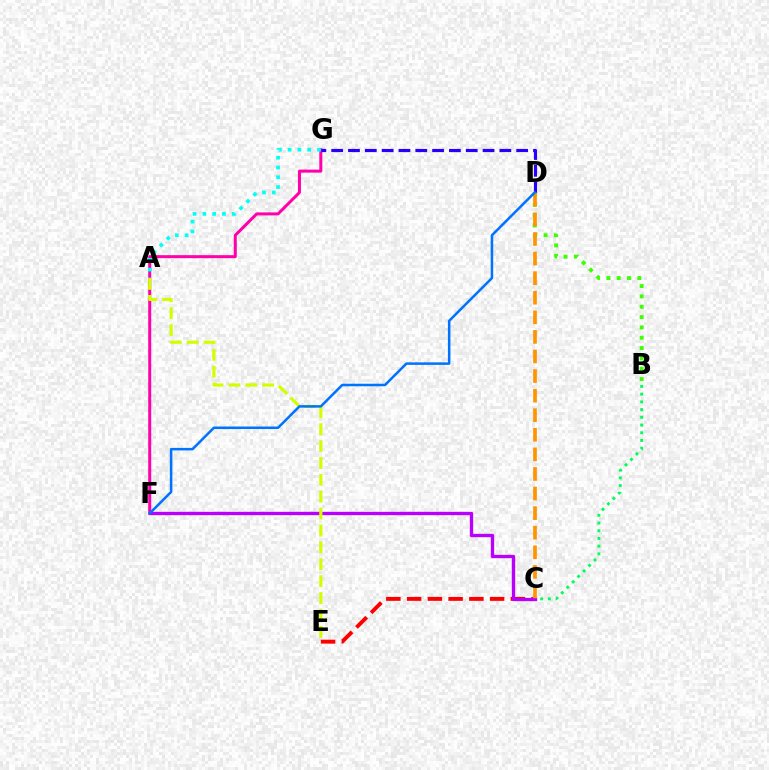{('F', 'G'): [{'color': '#ff00ac', 'line_style': 'solid', 'thickness': 2.17}], ('A', 'G'): [{'color': '#00fff6', 'line_style': 'dotted', 'thickness': 2.66}], ('D', 'G'): [{'color': '#2500ff', 'line_style': 'dashed', 'thickness': 2.28}], ('C', 'E'): [{'color': '#ff0000', 'line_style': 'dashed', 'thickness': 2.82}], ('B', 'D'): [{'color': '#3dff00', 'line_style': 'dotted', 'thickness': 2.81}], ('B', 'C'): [{'color': '#00ff5c', 'line_style': 'dotted', 'thickness': 2.1}], ('C', 'F'): [{'color': '#b900ff', 'line_style': 'solid', 'thickness': 2.4}], ('C', 'D'): [{'color': '#ff9400', 'line_style': 'dashed', 'thickness': 2.66}], ('A', 'E'): [{'color': '#d1ff00', 'line_style': 'dashed', 'thickness': 2.29}], ('D', 'F'): [{'color': '#0074ff', 'line_style': 'solid', 'thickness': 1.82}]}